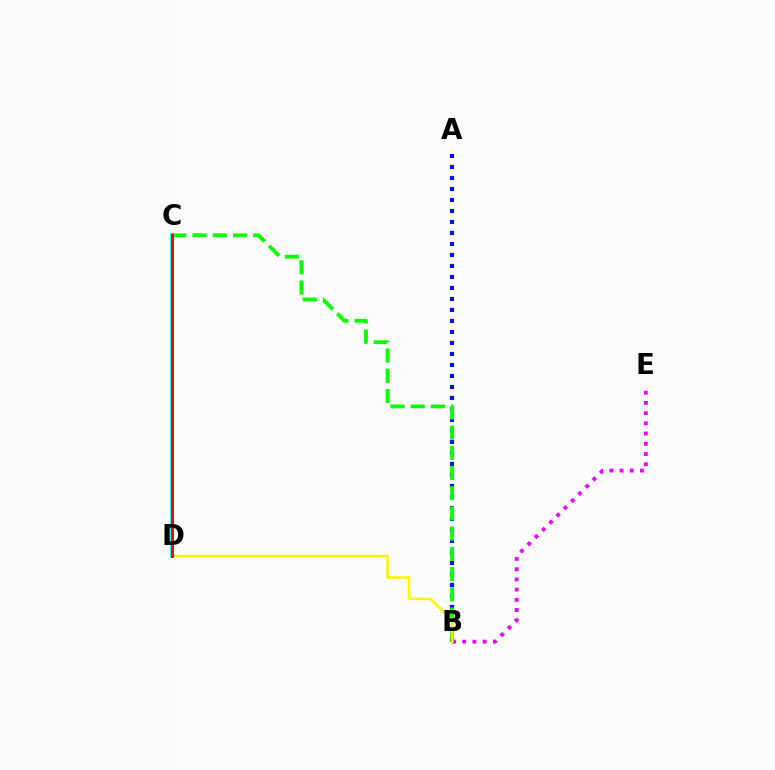{('A', 'B'): [{'color': '#0010ff', 'line_style': 'dotted', 'thickness': 2.99}], ('C', 'D'): [{'color': '#00fff6', 'line_style': 'solid', 'thickness': 2.63}, {'color': '#ff0000', 'line_style': 'solid', 'thickness': 2.1}], ('B', 'E'): [{'color': '#ee00ff', 'line_style': 'dotted', 'thickness': 2.78}], ('B', 'C'): [{'color': '#08ff00', 'line_style': 'dashed', 'thickness': 2.75}], ('B', 'D'): [{'color': '#fcf500', 'line_style': 'solid', 'thickness': 1.86}]}